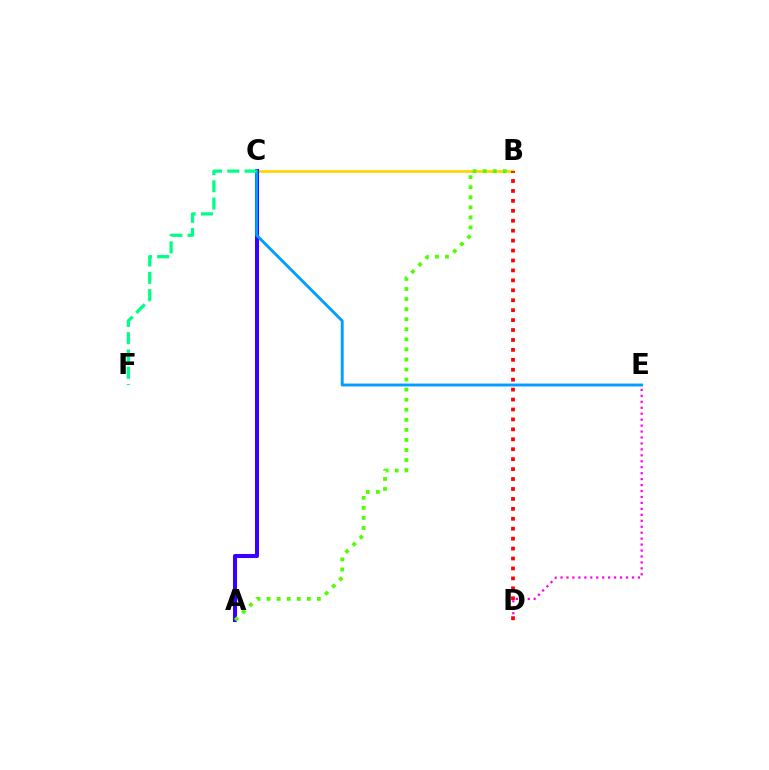{('B', 'C'): [{'color': '#ffd500', 'line_style': 'solid', 'thickness': 1.96}], ('D', 'E'): [{'color': '#ff00ed', 'line_style': 'dotted', 'thickness': 1.62}], ('A', 'C'): [{'color': '#3700ff', 'line_style': 'solid', 'thickness': 2.92}], ('B', 'D'): [{'color': '#ff0000', 'line_style': 'dotted', 'thickness': 2.7}], ('C', 'E'): [{'color': '#009eff', 'line_style': 'solid', 'thickness': 2.08}], ('A', 'B'): [{'color': '#4fff00', 'line_style': 'dotted', 'thickness': 2.73}], ('C', 'F'): [{'color': '#00ff86', 'line_style': 'dashed', 'thickness': 2.35}]}